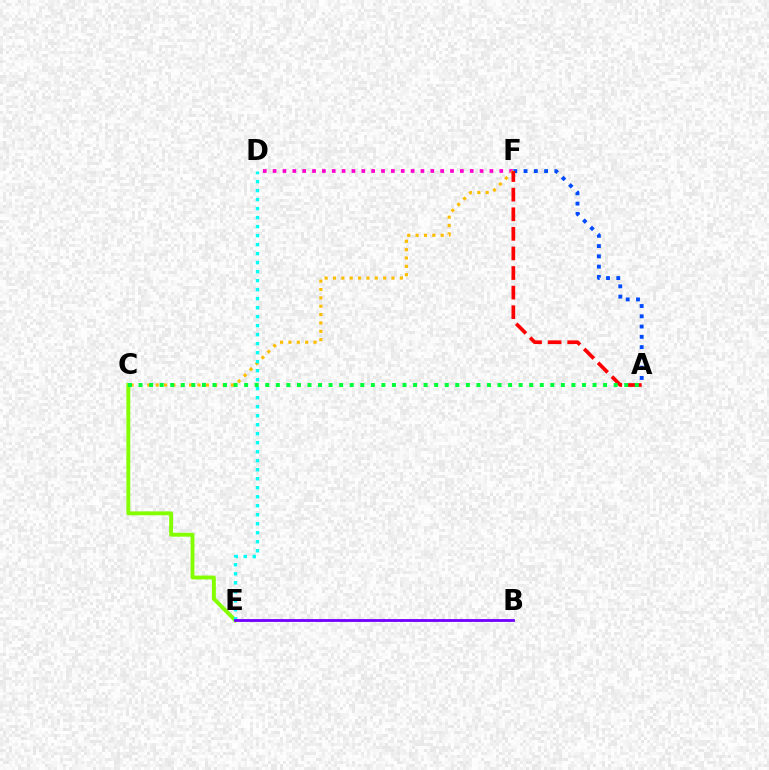{('A', 'F'): [{'color': '#004bff', 'line_style': 'dotted', 'thickness': 2.79}, {'color': '#ff0000', 'line_style': 'dashed', 'thickness': 2.66}], ('D', 'F'): [{'color': '#ff00cf', 'line_style': 'dotted', 'thickness': 2.68}], ('C', 'F'): [{'color': '#ffbd00', 'line_style': 'dotted', 'thickness': 2.27}], ('C', 'E'): [{'color': '#84ff00', 'line_style': 'solid', 'thickness': 2.79}], ('A', 'C'): [{'color': '#00ff39', 'line_style': 'dotted', 'thickness': 2.87}], ('D', 'E'): [{'color': '#00fff6', 'line_style': 'dotted', 'thickness': 2.45}], ('B', 'E'): [{'color': '#7200ff', 'line_style': 'solid', 'thickness': 2.03}]}